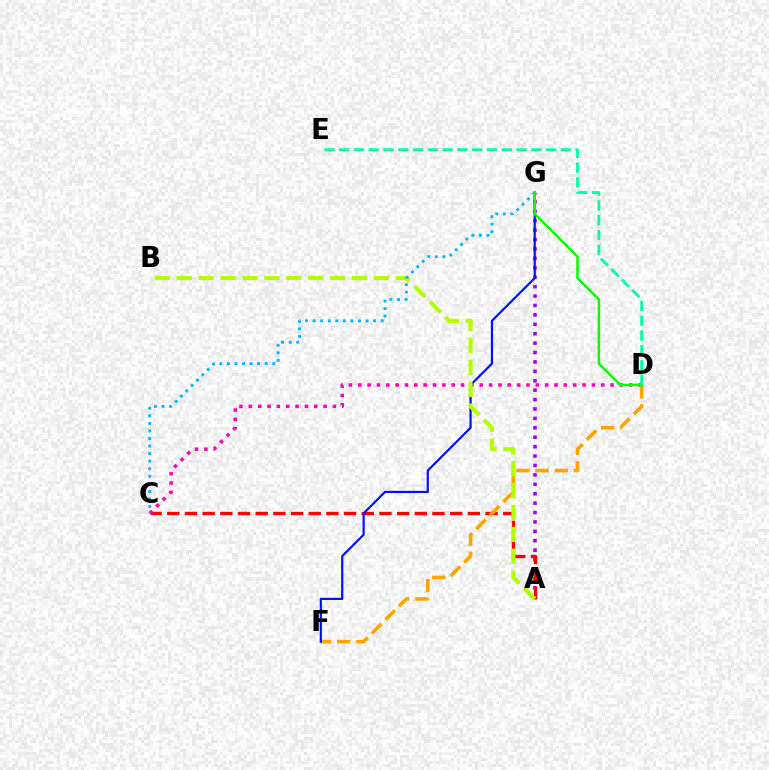{('A', 'G'): [{'color': '#9b00ff', 'line_style': 'dotted', 'thickness': 2.56}], ('A', 'C'): [{'color': '#ff0000', 'line_style': 'dashed', 'thickness': 2.4}], ('C', 'D'): [{'color': '#ff00bd', 'line_style': 'dotted', 'thickness': 2.54}], ('D', 'F'): [{'color': '#ffa500', 'line_style': 'dashed', 'thickness': 2.61}], ('F', 'G'): [{'color': '#0010ff', 'line_style': 'solid', 'thickness': 1.57}], ('A', 'B'): [{'color': '#b3ff00', 'line_style': 'dashed', 'thickness': 2.98}], ('C', 'G'): [{'color': '#00b5ff', 'line_style': 'dotted', 'thickness': 2.05}], ('D', 'G'): [{'color': '#08ff00', 'line_style': 'solid', 'thickness': 1.81}], ('D', 'E'): [{'color': '#00ff9d', 'line_style': 'dashed', 'thickness': 2.01}]}